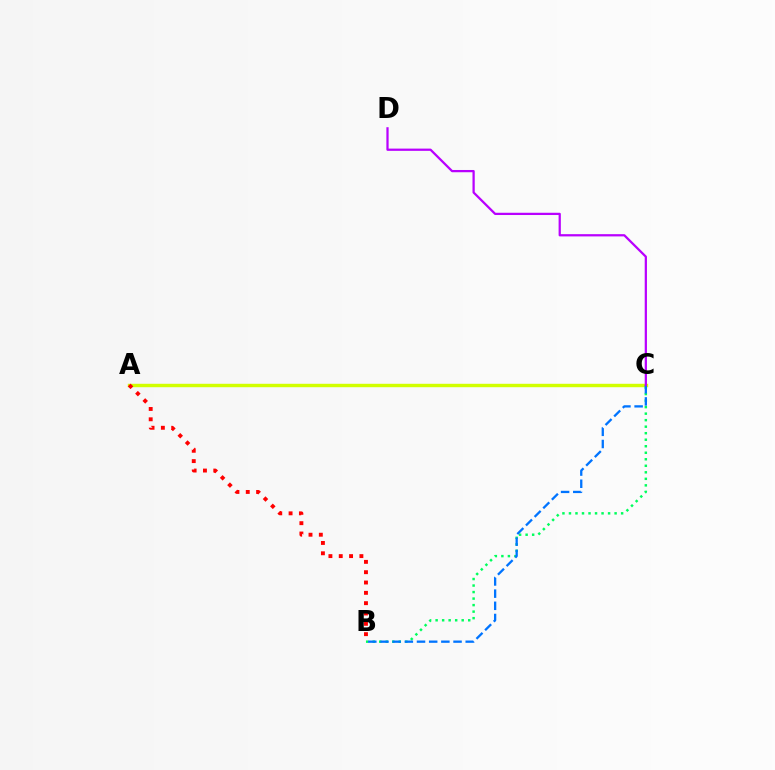{('A', 'C'): [{'color': '#d1ff00', 'line_style': 'solid', 'thickness': 2.46}], ('B', 'C'): [{'color': '#00ff5c', 'line_style': 'dotted', 'thickness': 1.77}, {'color': '#0074ff', 'line_style': 'dashed', 'thickness': 1.65}], ('C', 'D'): [{'color': '#b900ff', 'line_style': 'solid', 'thickness': 1.62}], ('A', 'B'): [{'color': '#ff0000', 'line_style': 'dotted', 'thickness': 2.81}]}